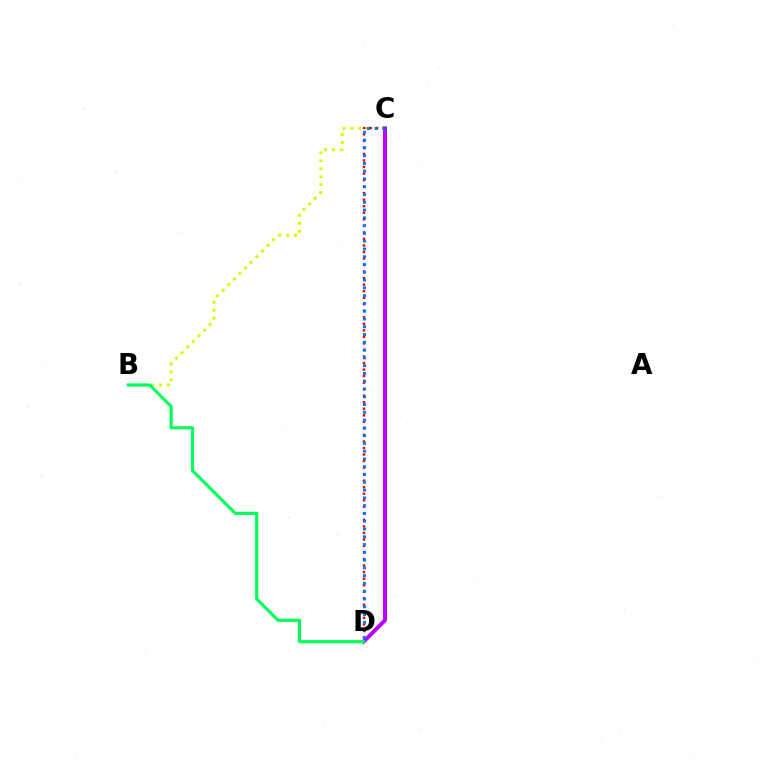{('B', 'C'): [{'color': '#d1ff00', 'line_style': 'dotted', 'thickness': 2.15}], ('C', 'D'): [{'color': '#b900ff', 'line_style': 'solid', 'thickness': 2.84}, {'color': '#ff0000', 'line_style': 'dotted', 'thickness': 1.78}, {'color': '#0074ff', 'line_style': 'dotted', 'thickness': 2.11}], ('B', 'D'): [{'color': '#00ff5c', 'line_style': 'solid', 'thickness': 2.27}]}